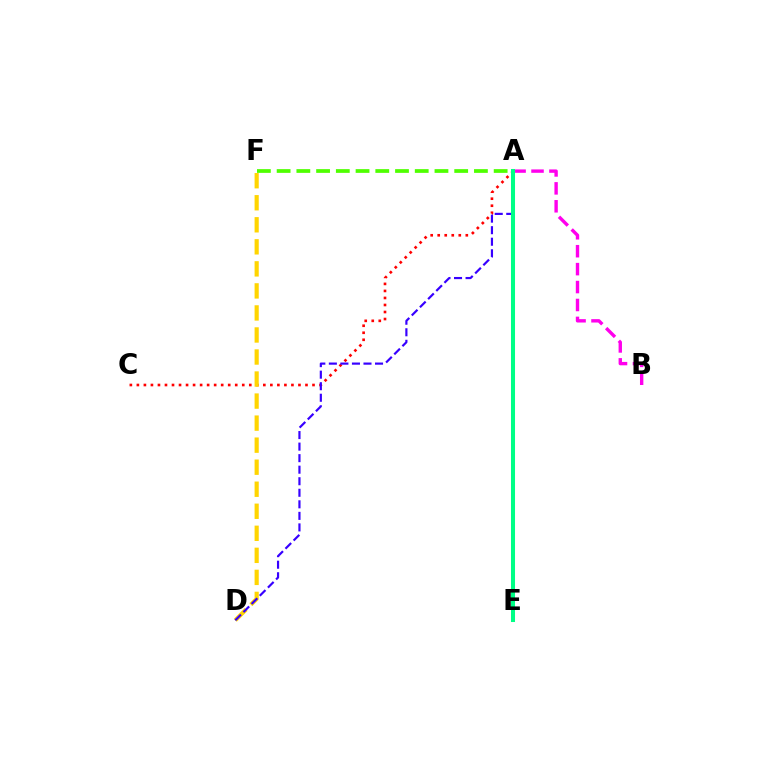{('A', 'B'): [{'color': '#ff00ed', 'line_style': 'dashed', 'thickness': 2.44}], ('A', 'C'): [{'color': '#ff0000', 'line_style': 'dotted', 'thickness': 1.91}], ('A', 'E'): [{'color': '#009eff', 'line_style': 'solid', 'thickness': 2.71}, {'color': '#00ff86', 'line_style': 'solid', 'thickness': 2.91}], ('D', 'F'): [{'color': '#ffd500', 'line_style': 'dashed', 'thickness': 2.99}], ('A', 'D'): [{'color': '#3700ff', 'line_style': 'dashed', 'thickness': 1.57}], ('A', 'F'): [{'color': '#4fff00', 'line_style': 'dashed', 'thickness': 2.68}]}